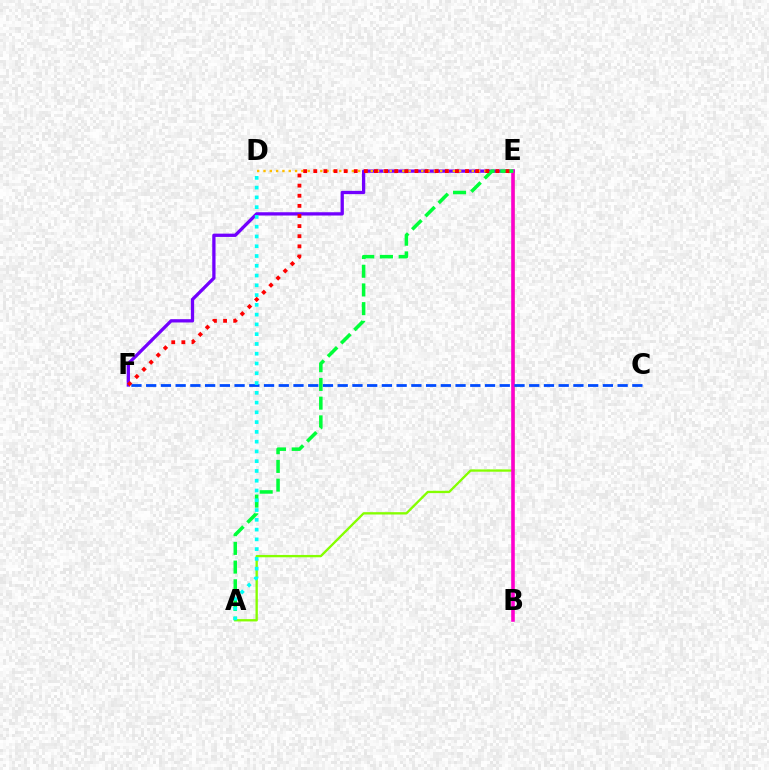{('A', 'E'): [{'color': '#84ff00', 'line_style': 'solid', 'thickness': 1.68}, {'color': '#00ff39', 'line_style': 'dashed', 'thickness': 2.54}], ('E', 'F'): [{'color': '#7200ff', 'line_style': 'solid', 'thickness': 2.36}, {'color': '#ff0000', 'line_style': 'dotted', 'thickness': 2.75}], ('B', 'E'): [{'color': '#ff00cf', 'line_style': 'solid', 'thickness': 2.58}], ('C', 'F'): [{'color': '#004bff', 'line_style': 'dashed', 'thickness': 2.0}], ('D', 'E'): [{'color': '#ffbd00', 'line_style': 'dotted', 'thickness': 1.71}], ('A', 'D'): [{'color': '#00fff6', 'line_style': 'dotted', 'thickness': 2.65}]}